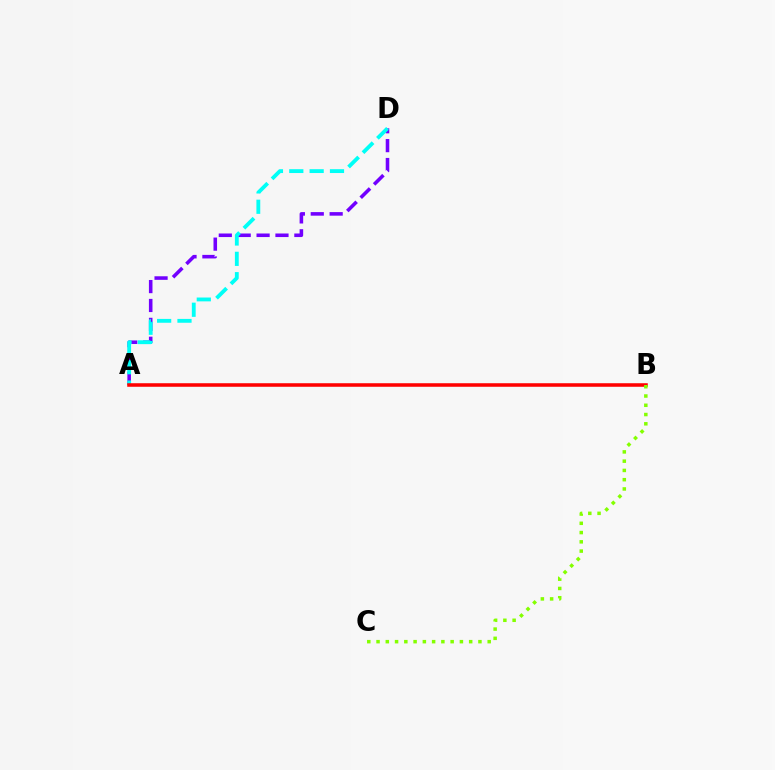{('A', 'D'): [{'color': '#7200ff', 'line_style': 'dashed', 'thickness': 2.57}, {'color': '#00fff6', 'line_style': 'dashed', 'thickness': 2.76}], ('A', 'B'): [{'color': '#ff0000', 'line_style': 'solid', 'thickness': 2.55}], ('B', 'C'): [{'color': '#84ff00', 'line_style': 'dotted', 'thickness': 2.52}]}